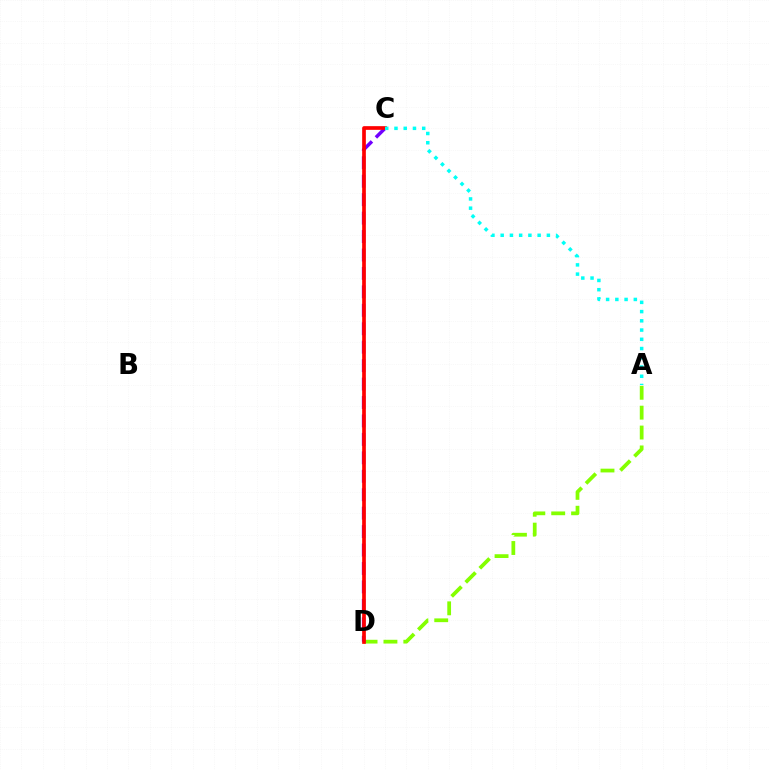{('A', 'D'): [{'color': '#84ff00', 'line_style': 'dashed', 'thickness': 2.7}], ('C', 'D'): [{'color': '#7200ff', 'line_style': 'dashed', 'thickness': 2.51}, {'color': '#ff0000', 'line_style': 'solid', 'thickness': 2.66}], ('A', 'C'): [{'color': '#00fff6', 'line_style': 'dotted', 'thickness': 2.51}]}